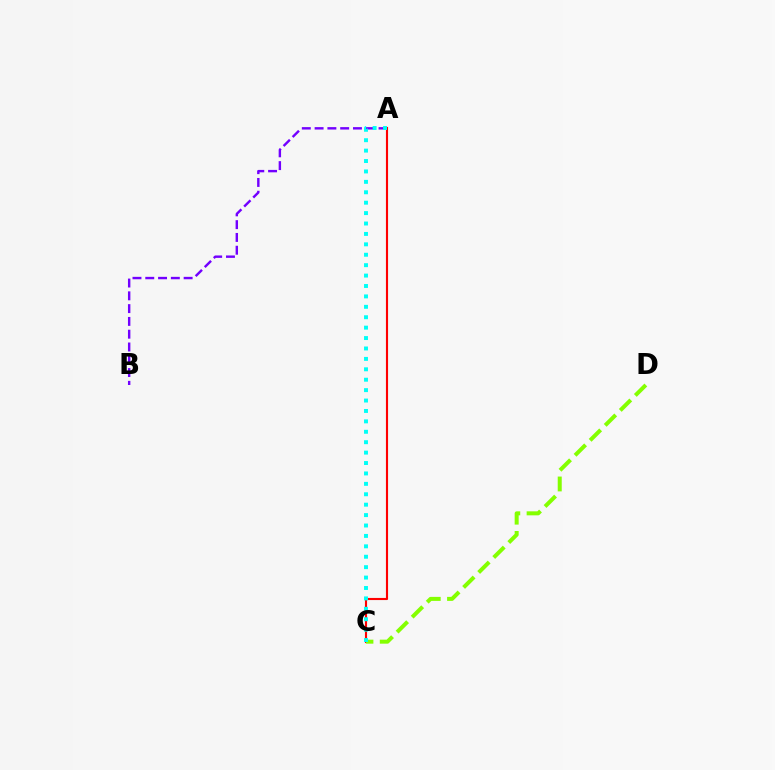{('A', 'B'): [{'color': '#7200ff', 'line_style': 'dashed', 'thickness': 1.74}], ('A', 'C'): [{'color': '#ff0000', 'line_style': 'solid', 'thickness': 1.53}, {'color': '#00fff6', 'line_style': 'dotted', 'thickness': 2.83}], ('C', 'D'): [{'color': '#84ff00', 'line_style': 'dashed', 'thickness': 2.88}]}